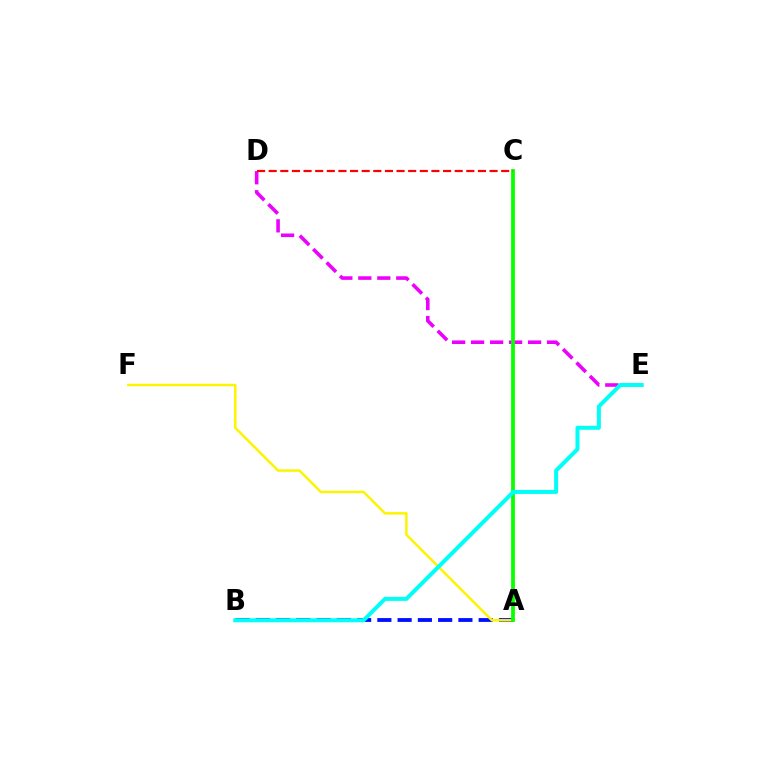{('A', 'B'): [{'color': '#0010ff', 'line_style': 'dashed', 'thickness': 2.75}], ('A', 'F'): [{'color': '#fcf500', 'line_style': 'solid', 'thickness': 1.79}], ('D', 'E'): [{'color': '#ee00ff', 'line_style': 'dashed', 'thickness': 2.58}], ('A', 'C'): [{'color': '#08ff00', 'line_style': 'solid', 'thickness': 2.71}], ('B', 'E'): [{'color': '#00fff6', 'line_style': 'solid', 'thickness': 2.88}], ('C', 'D'): [{'color': '#ff0000', 'line_style': 'dashed', 'thickness': 1.58}]}